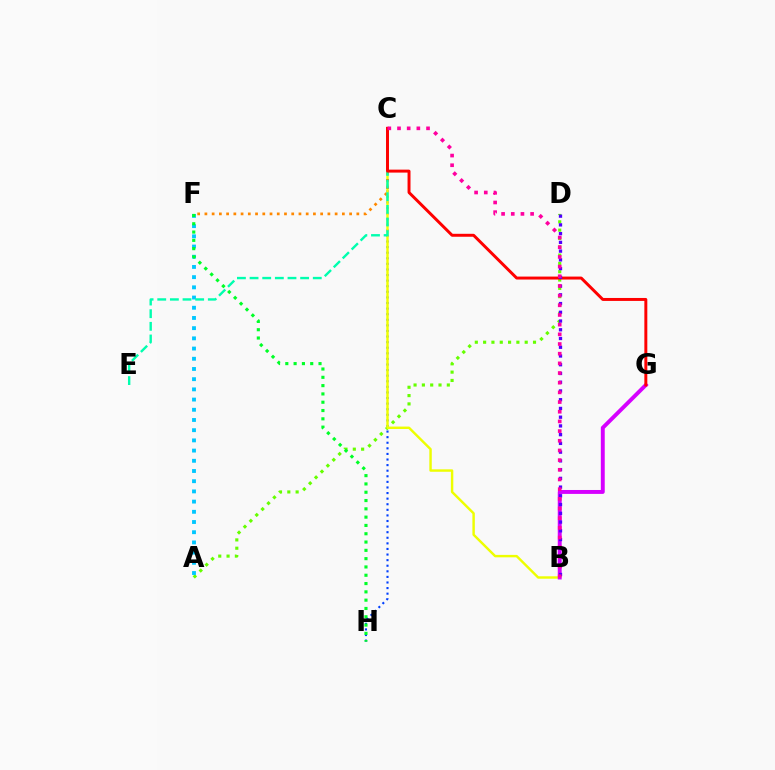{('C', 'H'): [{'color': '#003fff', 'line_style': 'dotted', 'thickness': 1.52}], ('A', 'D'): [{'color': '#66ff00', 'line_style': 'dotted', 'thickness': 2.26}], ('A', 'F'): [{'color': '#00c7ff', 'line_style': 'dotted', 'thickness': 2.77}], ('B', 'C'): [{'color': '#eeff00', 'line_style': 'solid', 'thickness': 1.75}, {'color': '#ff00a0', 'line_style': 'dotted', 'thickness': 2.63}], ('C', 'F'): [{'color': '#ff8800', 'line_style': 'dotted', 'thickness': 1.97}], ('B', 'G'): [{'color': '#d600ff', 'line_style': 'solid', 'thickness': 2.82}], ('C', 'E'): [{'color': '#00ffaf', 'line_style': 'dashed', 'thickness': 1.72}], ('C', 'G'): [{'color': '#ff0000', 'line_style': 'solid', 'thickness': 2.13}], ('B', 'D'): [{'color': '#4f00ff', 'line_style': 'dotted', 'thickness': 2.37}], ('F', 'H'): [{'color': '#00ff27', 'line_style': 'dotted', 'thickness': 2.26}]}